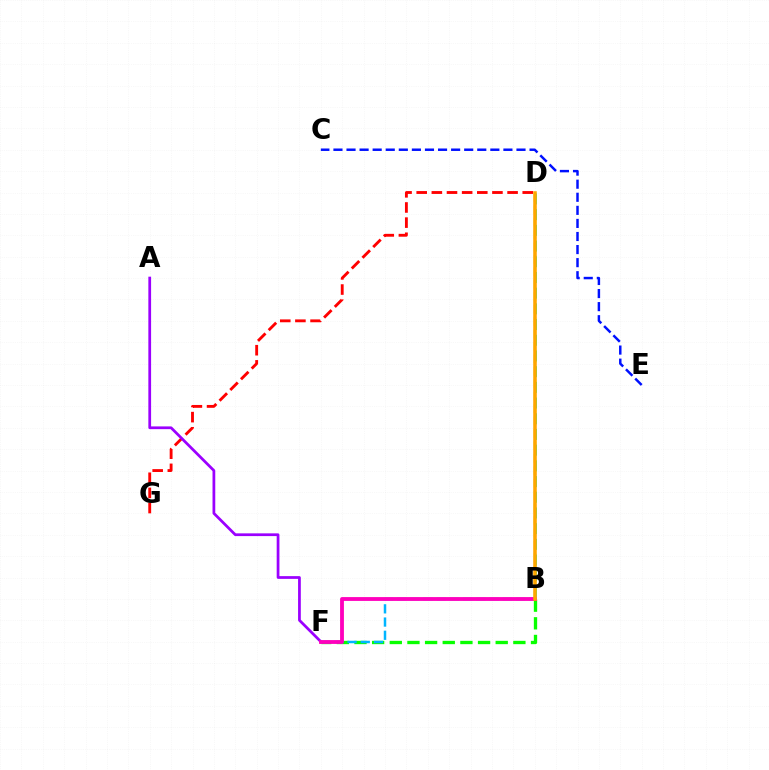{('B', 'D'): [{'color': '#b3ff00', 'line_style': 'dashed', 'thickness': 1.69}, {'color': '#00ff9d', 'line_style': 'dashed', 'thickness': 2.13}, {'color': '#ffa500', 'line_style': 'solid', 'thickness': 2.55}], ('B', 'F'): [{'color': '#08ff00', 'line_style': 'dashed', 'thickness': 2.4}, {'color': '#00b5ff', 'line_style': 'dashed', 'thickness': 1.8}, {'color': '#ff00bd', 'line_style': 'solid', 'thickness': 2.76}], ('D', 'G'): [{'color': '#ff0000', 'line_style': 'dashed', 'thickness': 2.06}], ('A', 'F'): [{'color': '#9b00ff', 'line_style': 'solid', 'thickness': 1.98}], ('C', 'E'): [{'color': '#0010ff', 'line_style': 'dashed', 'thickness': 1.78}]}